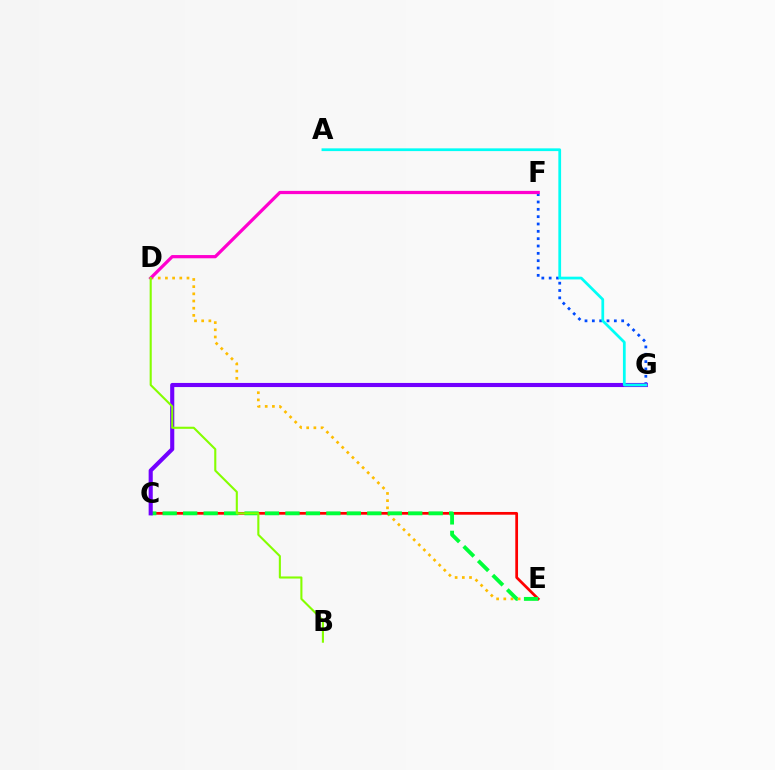{('F', 'G'): [{'color': '#004bff', 'line_style': 'dotted', 'thickness': 1.99}], ('D', 'E'): [{'color': '#ffbd00', 'line_style': 'dotted', 'thickness': 1.95}], ('C', 'E'): [{'color': '#ff0000', 'line_style': 'solid', 'thickness': 1.97}, {'color': '#00ff39', 'line_style': 'dashed', 'thickness': 2.78}], ('C', 'G'): [{'color': '#7200ff', 'line_style': 'solid', 'thickness': 2.96}], ('A', 'G'): [{'color': '#00fff6', 'line_style': 'solid', 'thickness': 1.98}], ('D', 'F'): [{'color': '#ff00cf', 'line_style': 'solid', 'thickness': 2.32}], ('B', 'D'): [{'color': '#84ff00', 'line_style': 'solid', 'thickness': 1.51}]}